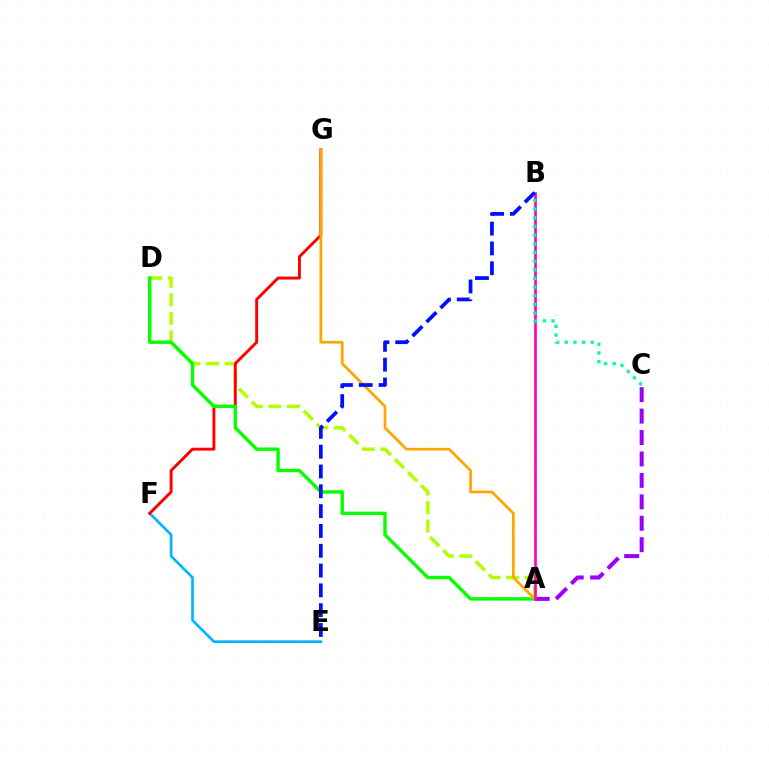{('A', 'C'): [{'color': '#9b00ff', 'line_style': 'dashed', 'thickness': 2.91}], ('E', 'F'): [{'color': '#00b5ff', 'line_style': 'solid', 'thickness': 1.92}], ('A', 'D'): [{'color': '#b3ff00', 'line_style': 'dashed', 'thickness': 2.52}, {'color': '#08ff00', 'line_style': 'solid', 'thickness': 2.45}], ('F', 'G'): [{'color': '#ff0000', 'line_style': 'solid', 'thickness': 2.1}], ('A', 'G'): [{'color': '#ffa500', 'line_style': 'solid', 'thickness': 1.95}], ('A', 'B'): [{'color': '#ff00bd', 'line_style': 'solid', 'thickness': 1.91}], ('B', 'C'): [{'color': '#00ff9d', 'line_style': 'dotted', 'thickness': 2.35}], ('B', 'E'): [{'color': '#0010ff', 'line_style': 'dashed', 'thickness': 2.69}]}